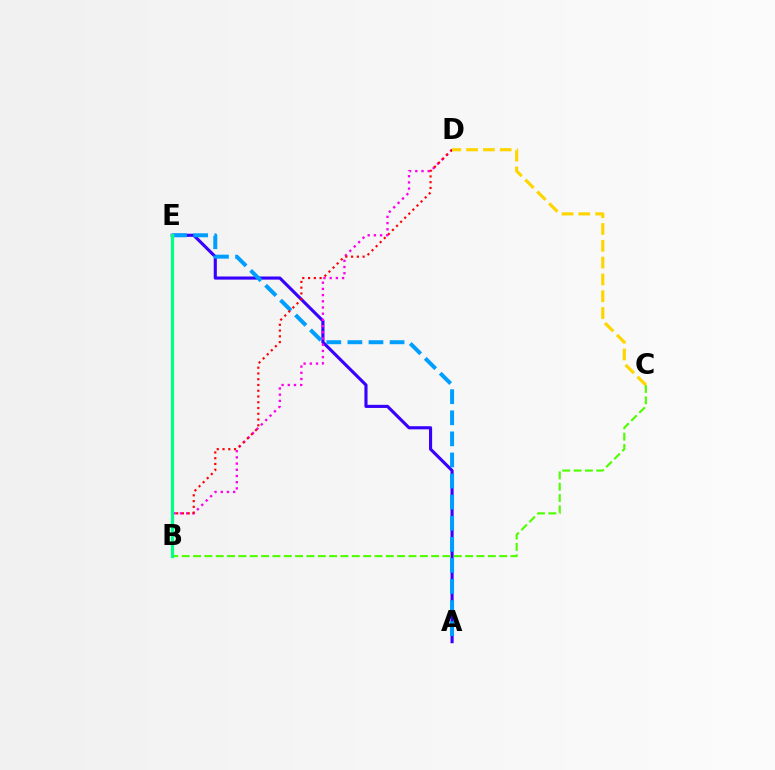{('A', 'E'): [{'color': '#3700ff', 'line_style': 'solid', 'thickness': 2.25}, {'color': '#009eff', 'line_style': 'dashed', 'thickness': 2.86}], ('B', 'C'): [{'color': '#4fff00', 'line_style': 'dashed', 'thickness': 1.54}], ('B', 'D'): [{'color': '#ff00ed', 'line_style': 'dotted', 'thickness': 1.68}, {'color': '#ff0000', 'line_style': 'dotted', 'thickness': 1.57}], ('B', 'E'): [{'color': '#00ff86', 'line_style': 'solid', 'thickness': 2.32}], ('C', 'D'): [{'color': '#ffd500', 'line_style': 'dashed', 'thickness': 2.28}]}